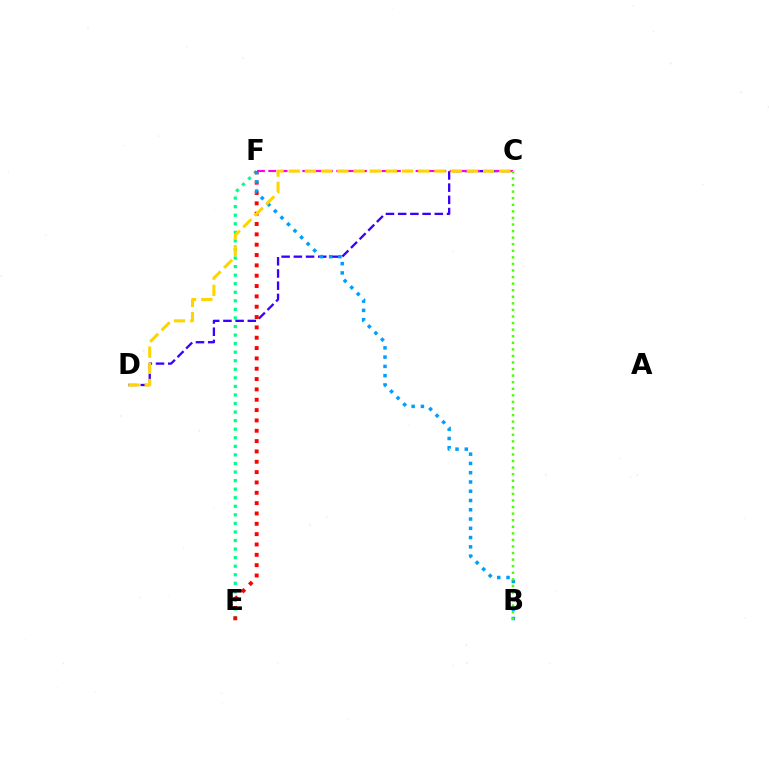{('E', 'F'): [{'color': '#00ff86', 'line_style': 'dotted', 'thickness': 2.33}, {'color': '#ff0000', 'line_style': 'dotted', 'thickness': 2.81}], ('C', 'D'): [{'color': '#3700ff', 'line_style': 'dashed', 'thickness': 1.66}, {'color': '#ffd500', 'line_style': 'dashed', 'thickness': 2.2}], ('B', 'F'): [{'color': '#009eff', 'line_style': 'dotted', 'thickness': 2.52}], ('C', 'F'): [{'color': '#ff00ed', 'line_style': 'dashed', 'thickness': 1.54}], ('B', 'C'): [{'color': '#4fff00', 'line_style': 'dotted', 'thickness': 1.79}]}